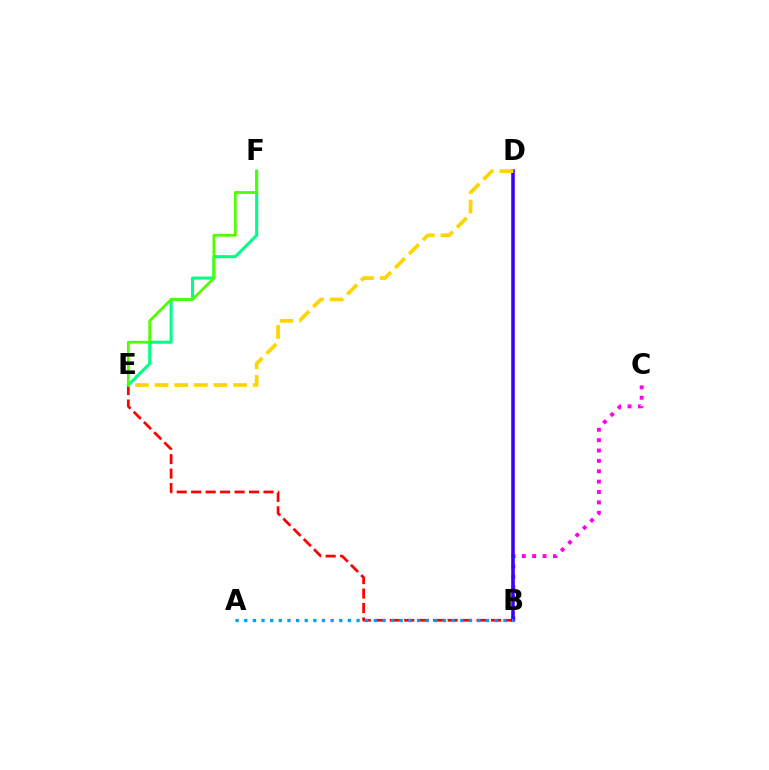{('B', 'C'): [{'color': '#ff00ed', 'line_style': 'dotted', 'thickness': 2.82}], ('B', 'E'): [{'color': '#ff0000', 'line_style': 'dashed', 'thickness': 1.97}], ('B', 'D'): [{'color': '#3700ff', 'line_style': 'solid', 'thickness': 2.56}], ('E', 'F'): [{'color': '#00ff86', 'line_style': 'solid', 'thickness': 2.2}, {'color': '#4fff00', 'line_style': 'solid', 'thickness': 2.01}], ('D', 'E'): [{'color': '#ffd500', 'line_style': 'dashed', 'thickness': 2.67}], ('A', 'B'): [{'color': '#009eff', 'line_style': 'dotted', 'thickness': 2.35}]}